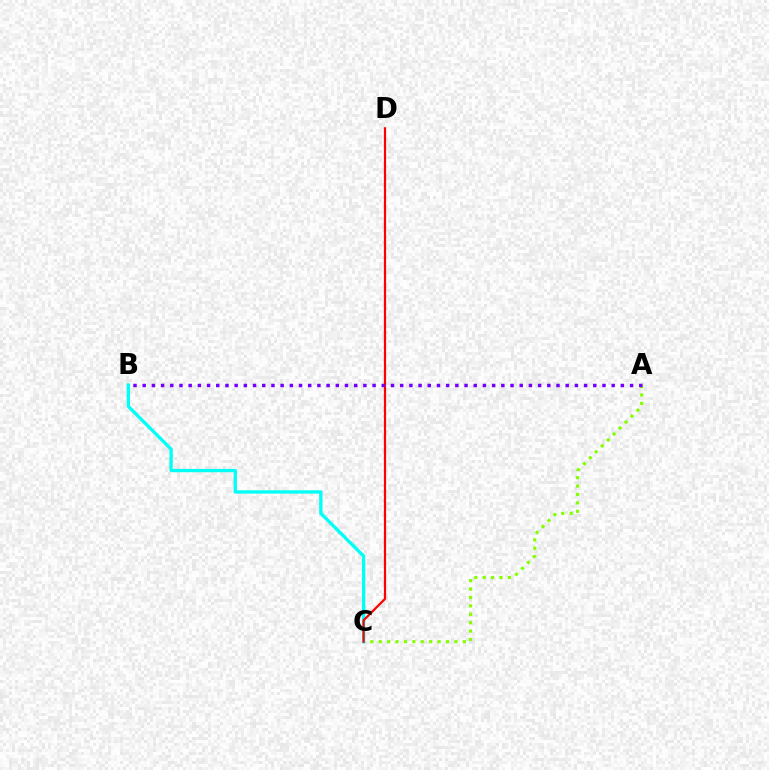{('A', 'C'): [{'color': '#84ff00', 'line_style': 'dotted', 'thickness': 2.28}], ('B', 'C'): [{'color': '#00fff6', 'line_style': 'solid', 'thickness': 2.38}], ('C', 'D'): [{'color': '#ff0000', 'line_style': 'solid', 'thickness': 1.59}], ('A', 'B'): [{'color': '#7200ff', 'line_style': 'dotted', 'thickness': 2.5}]}